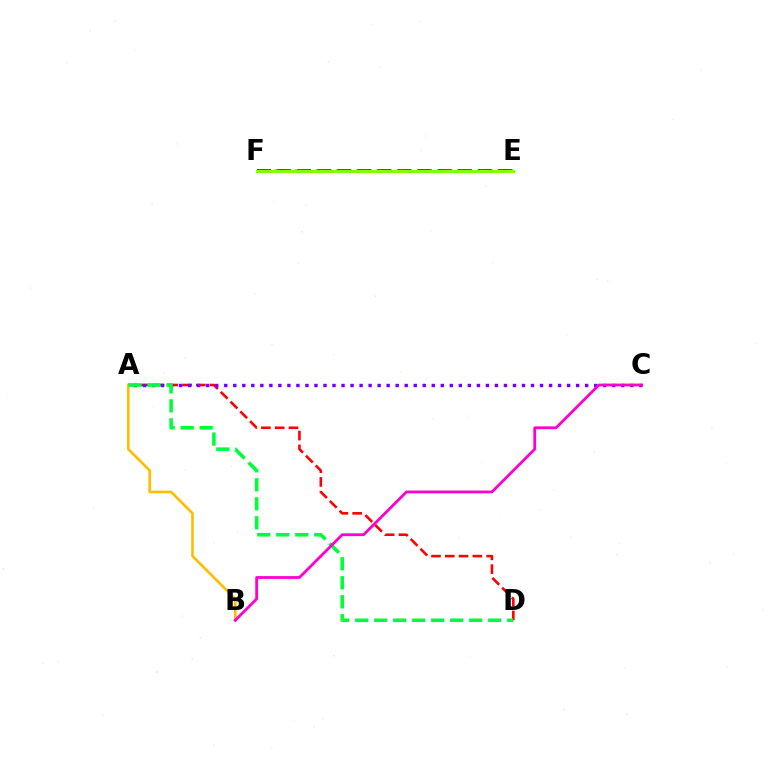{('E', 'F'): [{'color': '#00fff6', 'line_style': 'dashed', 'thickness': 2.77}, {'color': '#004bff', 'line_style': 'dashed', 'thickness': 2.73}, {'color': '#84ff00', 'line_style': 'solid', 'thickness': 2.2}], ('A', 'D'): [{'color': '#ff0000', 'line_style': 'dashed', 'thickness': 1.87}, {'color': '#00ff39', 'line_style': 'dashed', 'thickness': 2.58}], ('A', 'C'): [{'color': '#7200ff', 'line_style': 'dotted', 'thickness': 2.45}], ('A', 'B'): [{'color': '#ffbd00', 'line_style': 'solid', 'thickness': 1.9}], ('B', 'C'): [{'color': '#ff00cf', 'line_style': 'solid', 'thickness': 2.01}]}